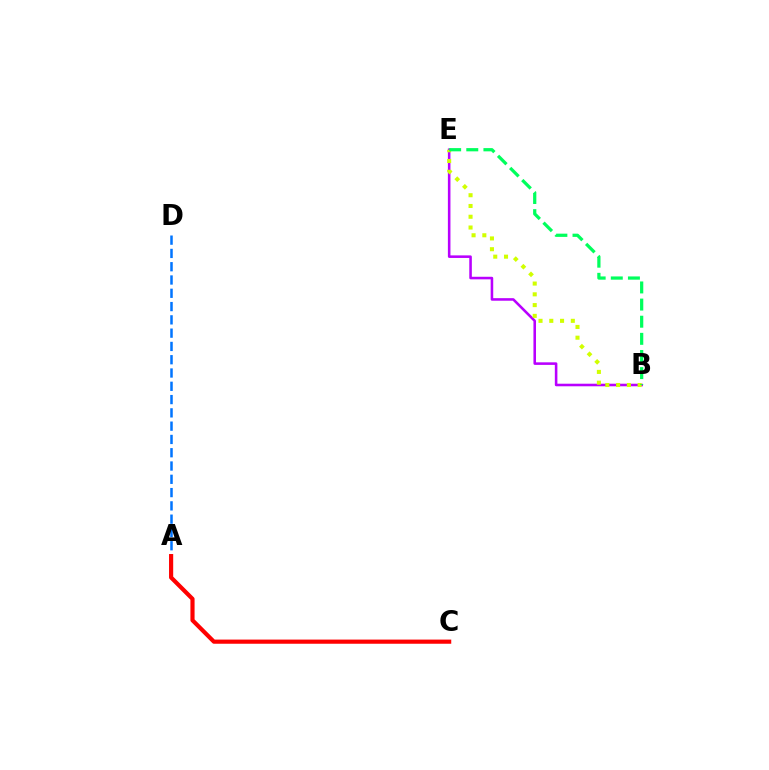{('B', 'E'): [{'color': '#b900ff', 'line_style': 'solid', 'thickness': 1.85}, {'color': '#d1ff00', 'line_style': 'dotted', 'thickness': 2.93}, {'color': '#00ff5c', 'line_style': 'dashed', 'thickness': 2.33}], ('A', 'D'): [{'color': '#0074ff', 'line_style': 'dashed', 'thickness': 1.81}], ('A', 'C'): [{'color': '#ff0000', 'line_style': 'solid', 'thickness': 2.99}]}